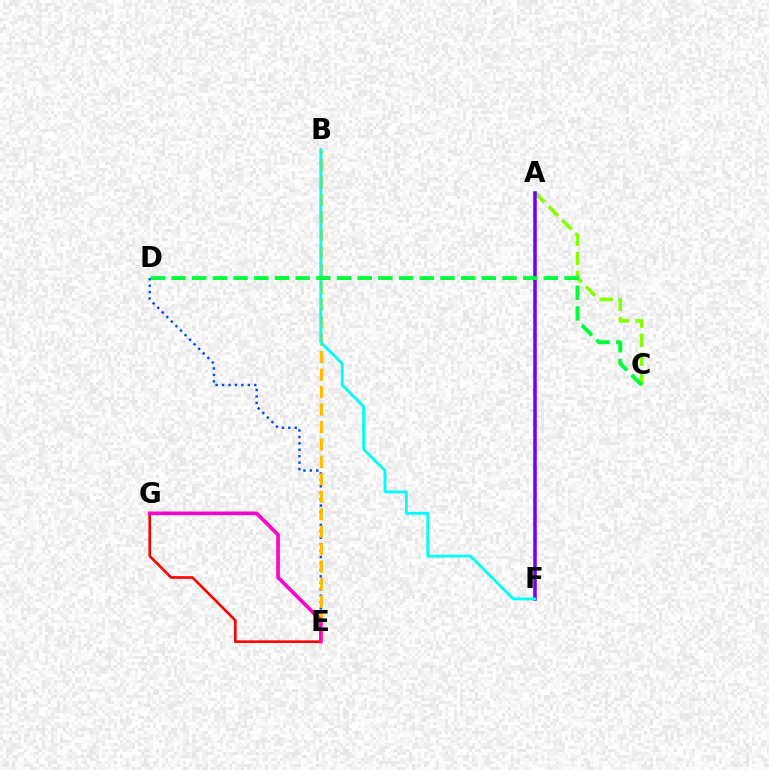{('A', 'C'): [{'color': '#84ff00', 'line_style': 'dashed', 'thickness': 2.59}], ('A', 'F'): [{'color': '#7200ff', 'line_style': 'solid', 'thickness': 2.55}], ('D', 'E'): [{'color': '#004bff', 'line_style': 'dotted', 'thickness': 1.75}], ('E', 'G'): [{'color': '#ff0000', 'line_style': 'solid', 'thickness': 1.89}, {'color': '#ff00cf', 'line_style': 'solid', 'thickness': 2.62}], ('B', 'E'): [{'color': '#ffbd00', 'line_style': 'dashed', 'thickness': 2.37}], ('B', 'F'): [{'color': '#00fff6', 'line_style': 'solid', 'thickness': 2.07}], ('C', 'D'): [{'color': '#00ff39', 'line_style': 'dashed', 'thickness': 2.81}]}